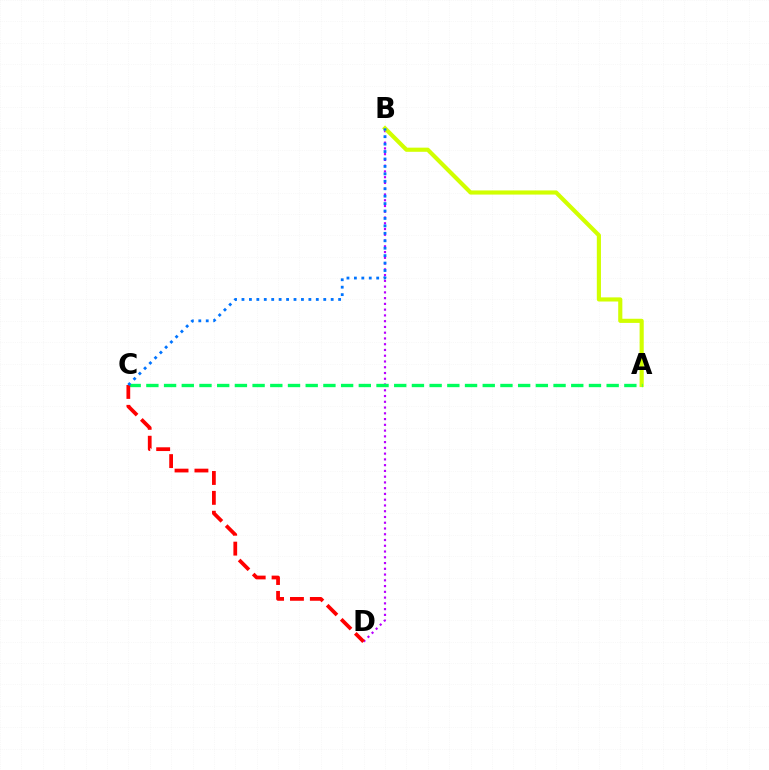{('B', 'D'): [{'color': '#b900ff', 'line_style': 'dotted', 'thickness': 1.56}], ('A', 'B'): [{'color': '#d1ff00', 'line_style': 'solid', 'thickness': 2.98}], ('A', 'C'): [{'color': '#00ff5c', 'line_style': 'dashed', 'thickness': 2.4}], ('C', 'D'): [{'color': '#ff0000', 'line_style': 'dashed', 'thickness': 2.7}], ('B', 'C'): [{'color': '#0074ff', 'line_style': 'dotted', 'thickness': 2.02}]}